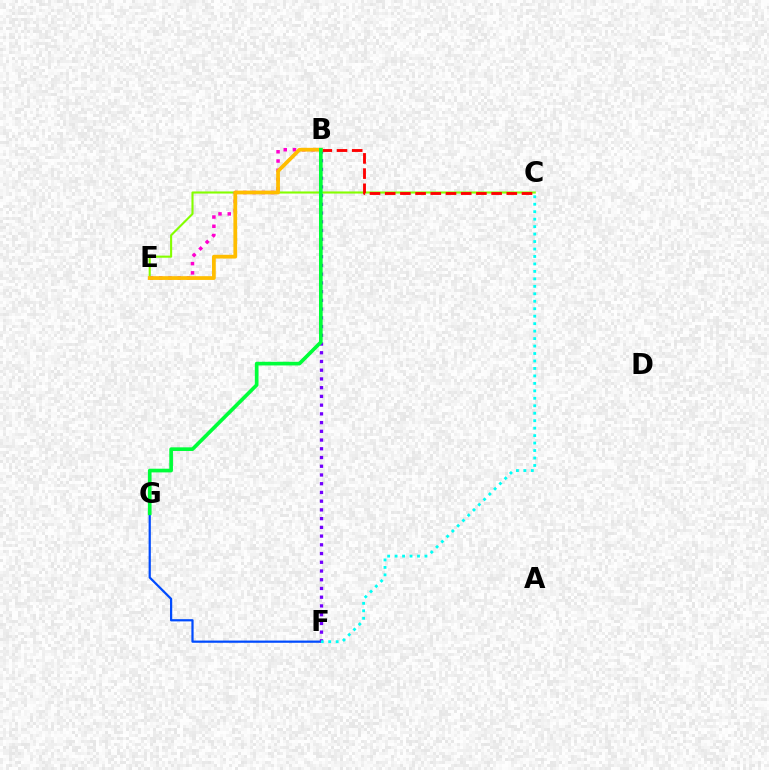{('C', 'E'): [{'color': '#84ff00', 'line_style': 'solid', 'thickness': 1.51}], ('F', 'G'): [{'color': '#004bff', 'line_style': 'solid', 'thickness': 1.6}], ('B', 'E'): [{'color': '#ff00cf', 'line_style': 'dotted', 'thickness': 2.51}, {'color': '#ffbd00', 'line_style': 'solid', 'thickness': 2.7}], ('B', 'F'): [{'color': '#7200ff', 'line_style': 'dotted', 'thickness': 2.37}], ('B', 'C'): [{'color': '#ff0000', 'line_style': 'dashed', 'thickness': 2.06}], ('B', 'G'): [{'color': '#00ff39', 'line_style': 'solid', 'thickness': 2.64}], ('C', 'F'): [{'color': '#00fff6', 'line_style': 'dotted', 'thickness': 2.03}]}